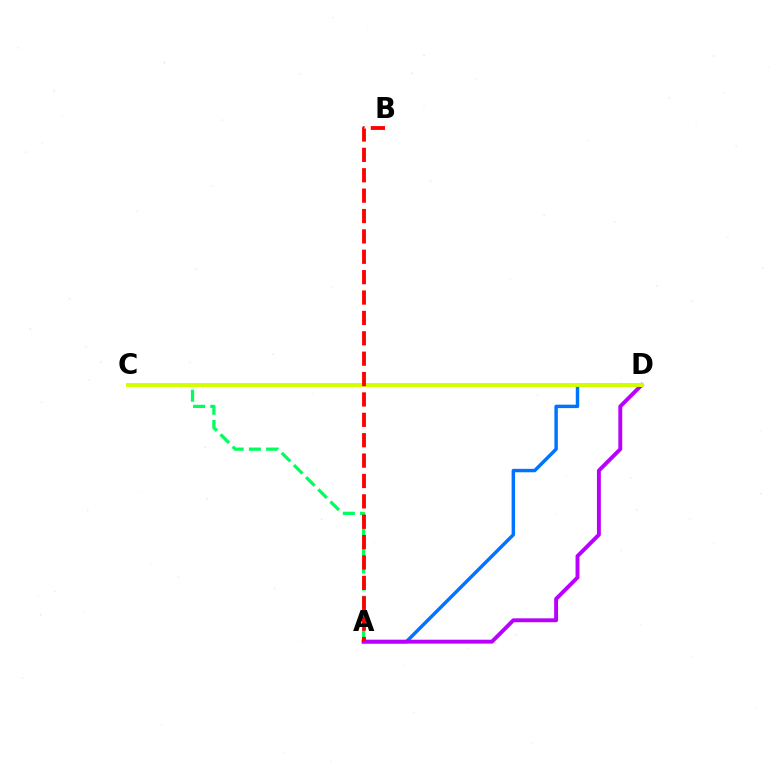{('A', 'C'): [{'color': '#00ff5c', 'line_style': 'dashed', 'thickness': 2.34}], ('A', 'D'): [{'color': '#0074ff', 'line_style': 'solid', 'thickness': 2.48}, {'color': '#b900ff', 'line_style': 'solid', 'thickness': 2.81}], ('C', 'D'): [{'color': '#d1ff00', 'line_style': 'solid', 'thickness': 2.84}], ('A', 'B'): [{'color': '#ff0000', 'line_style': 'dashed', 'thickness': 2.77}]}